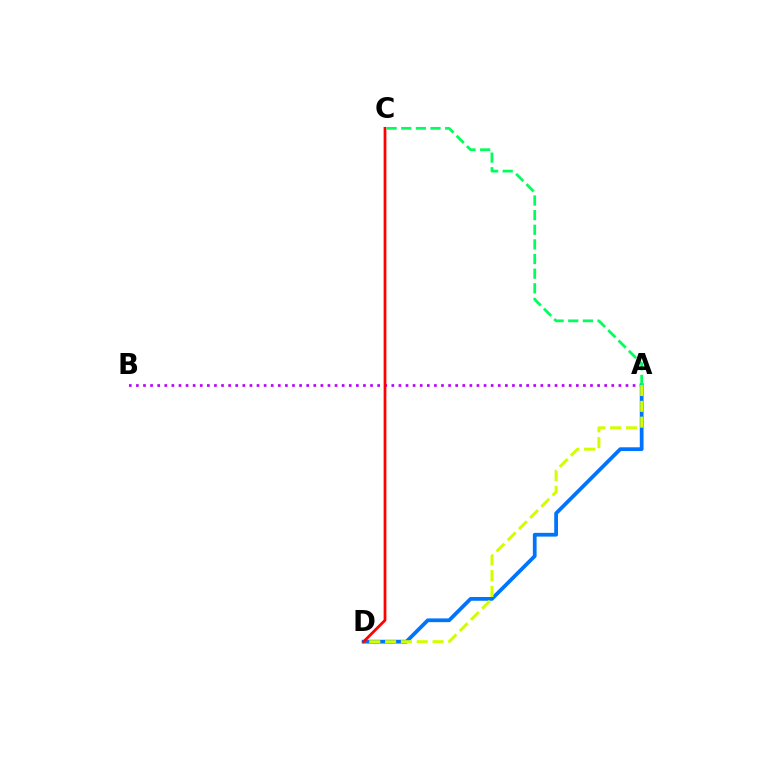{('A', 'B'): [{'color': '#b900ff', 'line_style': 'dotted', 'thickness': 1.93}], ('A', 'D'): [{'color': '#0074ff', 'line_style': 'solid', 'thickness': 2.71}, {'color': '#d1ff00', 'line_style': 'dashed', 'thickness': 2.15}], ('C', 'D'): [{'color': '#ff0000', 'line_style': 'solid', 'thickness': 1.99}], ('A', 'C'): [{'color': '#00ff5c', 'line_style': 'dashed', 'thickness': 1.99}]}